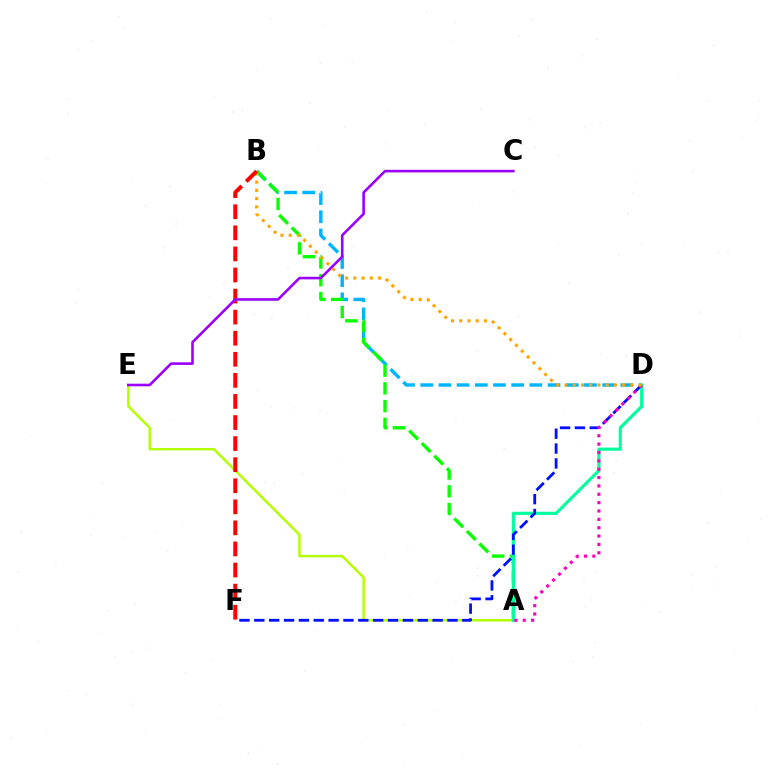{('A', 'E'): [{'color': '#b3ff00', 'line_style': 'solid', 'thickness': 1.76}], ('B', 'D'): [{'color': '#00b5ff', 'line_style': 'dashed', 'thickness': 2.47}, {'color': '#ffa500', 'line_style': 'dotted', 'thickness': 2.24}], ('A', 'B'): [{'color': '#08ff00', 'line_style': 'dashed', 'thickness': 2.41}], ('A', 'D'): [{'color': '#00ff9d', 'line_style': 'solid', 'thickness': 2.27}, {'color': '#ff00bd', 'line_style': 'dotted', 'thickness': 2.27}], ('D', 'F'): [{'color': '#0010ff', 'line_style': 'dashed', 'thickness': 2.02}], ('B', 'F'): [{'color': '#ff0000', 'line_style': 'dashed', 'thickness': 2.86}], ('C', 'E'): [{'color': '#9b00ff', 'line_style': 'solid', 'thickness': 1.88}]}